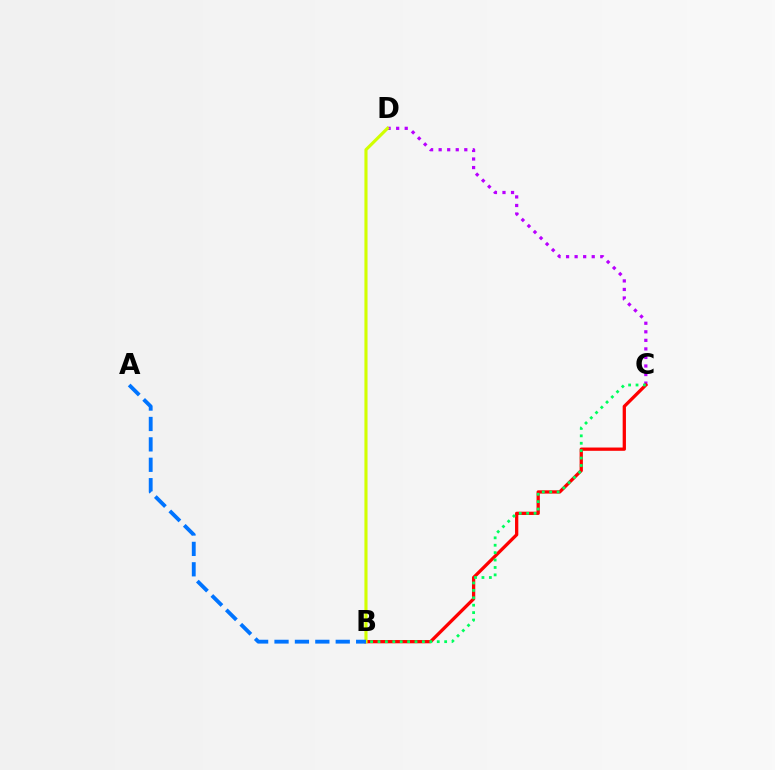{('C', 'D'): [{'color': '#b900ff', 'line_style': 'dotted', 'thickness': 2.32}], ('B', 'C'): [{'color': '#ff0000', 'line_style': 'solid', 'thickness': 2.36}, {'color': '#00ff5c', 'line_style': 'dotted', 'thickness': 2.01}], ('B', 'D'): [{'color': '#d1ff00', 'line_style': 'solid', 'thickness': 2.24}], ('A', 'B'): [{'color': '#0074ff', 'line_style': 'dashed', 'thickness': 2.77}]}